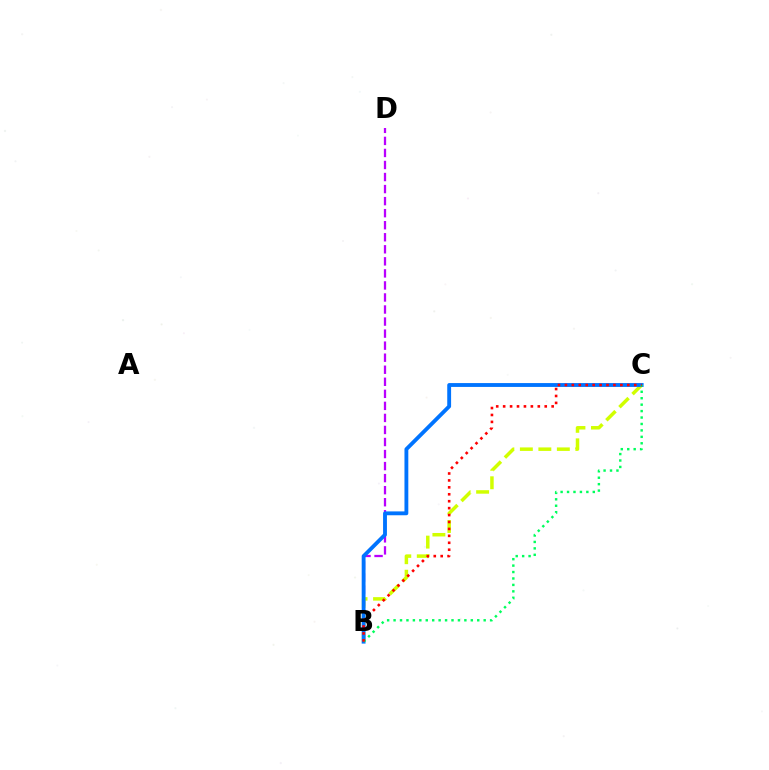{('B', 'D'): [{'color': '#b900ff', 'line_style': 'dashed', 'thickness': 1.64}], ('B', 'C'): [{'color': '#d1ff00', 'line_style': 'dashed', 'thickness': 2.51}, {'color': '#0074ff', 'line_style': 'solid', 'thickness': 2.77}, {'color': '#00ff5c', 'line_style': 'dotted', 'thickness': 1.75}, {'color': '#ff0000', 'line_style': 'dotted', 'thickness': 1.88}]}